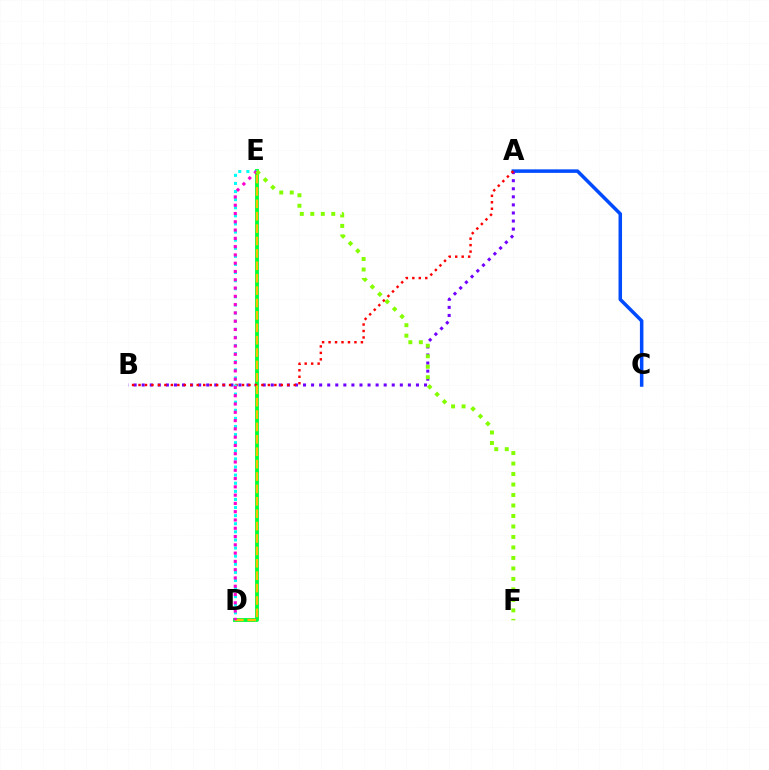{('A', 'C'): [{'color': '#004bff', 'line_style': 'solid', 'thickness': 2.53}], ('A', 'B'): [{'color': '#7200ff', 'line_style': 'dotted', 'thickness': 2.19}, {'color': '#ff0000', 'line_style': 'dotted', 'thickness': 1.76}], ('D', 'E'): [{'color': '#00ff39', 'line_style': 'solid', 'thickness': 2.79}, {'color': '#00fff6', 'line_style': 'dotted', 'thickness': 2.2}, {'color': '#ffbd00', 'line_style': 'dashed', 'thickness': 1.68}, {'color': '#ff00cf', 'line_style': 'dotted', 'thickness': 2.25}], ('E', 'F'): [{'color': '#84ff00', 'line_style': 'dotted', 'thickness': 2.85}]}